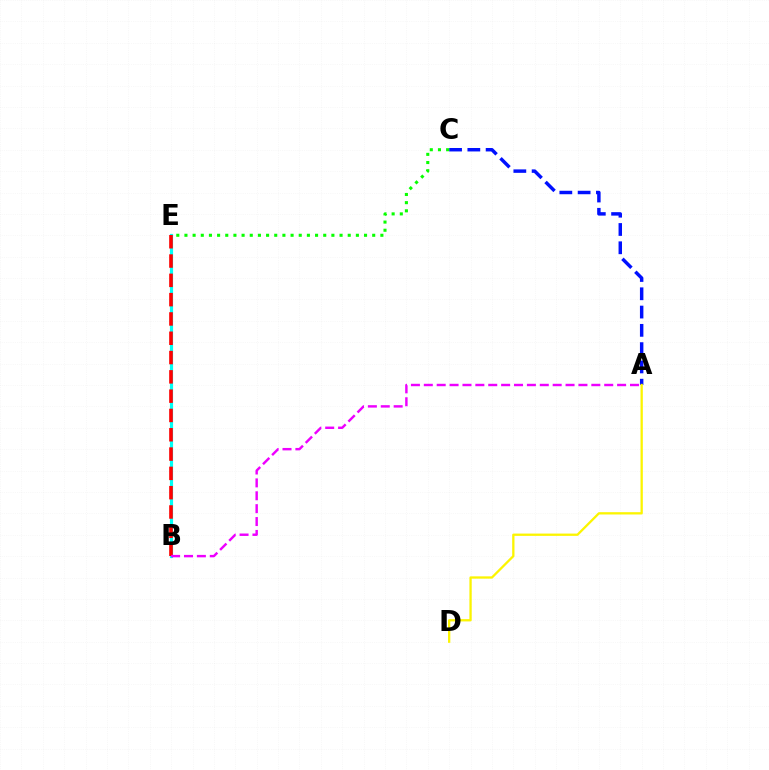{('A', 'C'): [{'color': '#0010ff', 'line_style': 'dashed', 'thickness': 2.48}], ('A', 'D'): [{'color': '#fcf500', 'line_style': 'solid', 'thickness': 1.65}], ('B', 'E'): [{'color': '#00fff6', 'line_style': 'solid', 'thickness': 2.28}, {'color': '#ff0000', 'line_style': 'dashed', 'thickness': 2.62}], ('C', 'E'): [{'color': '#08ff00', 'line_style': 'dotted', 'thickness': 2.22}], ('A', 'B'): [{'color': '#ee00ff', 'line_style': 'dashed', 'thickness': 1.75}]}